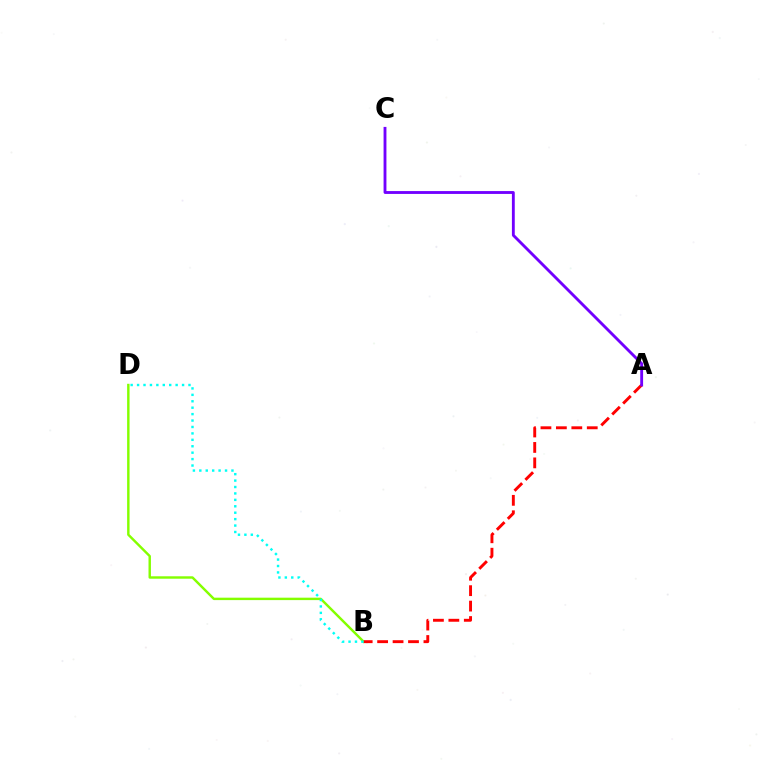{('B', 'D'): [{'color': '#84ff00', 'line_style': 'solid', 'thickness': 1.75}, {'color': '#00fff6', 'line_style': 'dotted', 'thickness': 1.75}], ('A', 'B'): [{'color': '#ff0000', 'line_style': 'dashed', 'thickness': 2.1}], ('A', 'C'): [{'color': '#7200ff', 'line_style': 'solid', 'thickness': 2.05}]}